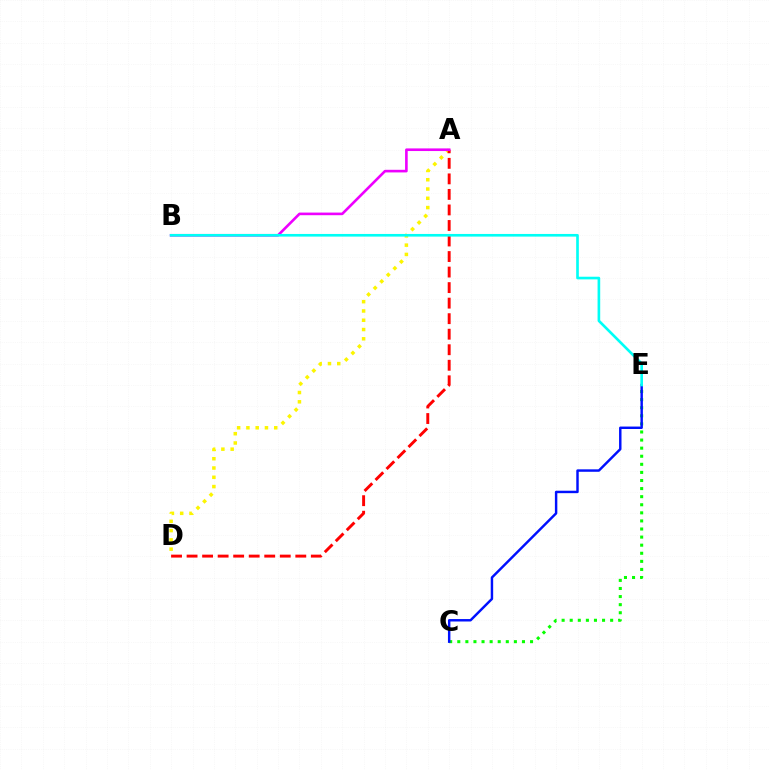{('A', 'D'): [{'color': '#fcf500', 'line_style': 'dotted', 'thickness': 2.52}, {'color': '#ff0000', 'line_style': 'dashed', 'thickness': 2.11}], ('C', 'E'): [{'color': '#08ff00', 'line_style': 'dotted', 'thickness': 2.2}, {'color': '#0010ff', 'line_style': 'solid', 'thickness': 1.76}], ('A', 'B'): [{'color': '#ee00ff', 'line_style': 'solid', 'thickness': 1.89}], ('B', 'E'): [{'color': '#00fff6', 'line_style': 'solid', 'thickness': 1.91}]}